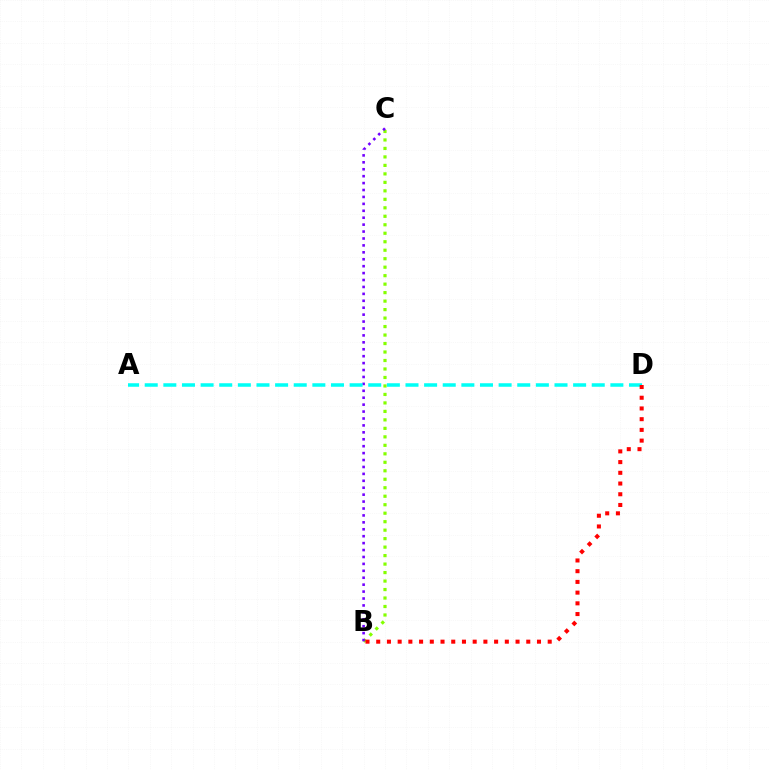{('B', 'C'): [{'color': '#84ff00', 'line_style': 'dotted', 'thickness': 2.3}, {'color': '#7200ff', 'line_style': 'dotted', 'thickness': 1.88}], ('A', 'D'): [{'color': '#00fff6', 'line_style': 'dashed', 'thickness': 2.53}], ('B', 'D'): [{'color': '#ff0000', 'line_style': 'dotted', 'thickness': 2.91}]}